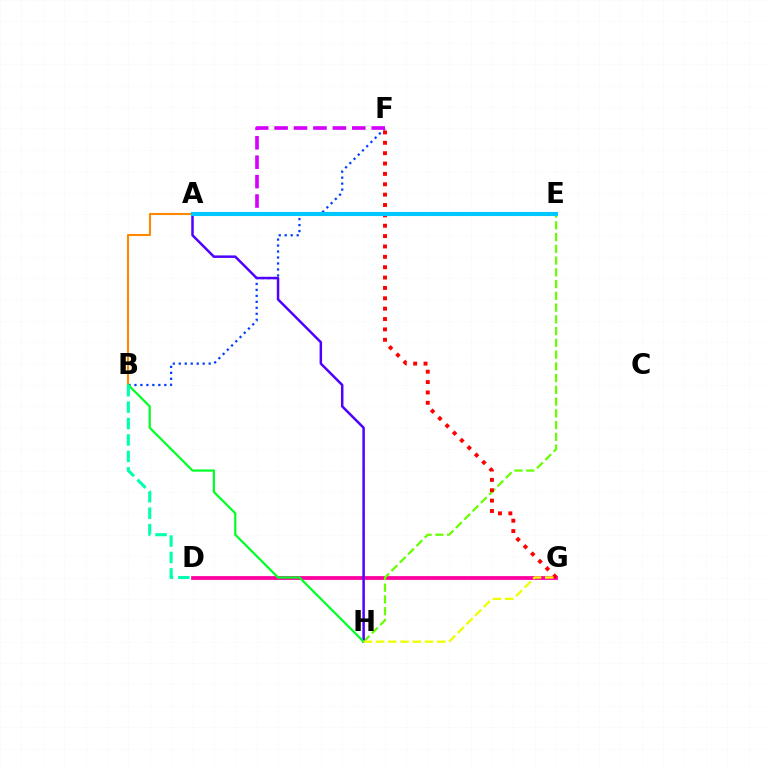{('D', 'G'): [{'color': '#ff00a0', 'line_style': 'solid', 'thickness': 2.72}], ('E', 'H'): [{'color': '#66ff00', 'line_style': 'dashed', 'thickness': 1.6}], ('B', 'F'): [{'color': '#003fff', 'line_style': 'dotted', 'thickness': 1.62}], ('A', 'H'): [{'color': '#4f00ff', 'line_style': 'solid', 'thickness': 1.8}], ('A', 'B'): [{'color': '#ff8800', 'line_style': 'solid', 'thickness': 1.52}], ('B', 'H'): [{'color': '#00ff27', 'line_style': 'solid', 'thickness': 1.59}], ('B', 'D'): [{'color': '#00ffaf', 'line_style': 'dashed', 'thickness': 2.23}], ('A', 'F'): [{'color': '#d600ff', 'line_style': 'dashed', 'thickness': 2.64}], ('F', 'G'): [{'color': '#ff0000', 'line_style': 'dotted', 'thickness': 2.82}], ('A', 'E'): [{'color': '#00c7ff', 'line_style': 'solid', 'thickness': 2.94}], ('G', 'H'): [{'color': '#eeff00', 'line_style': 'dashed', 'thickness': 1.66}]}